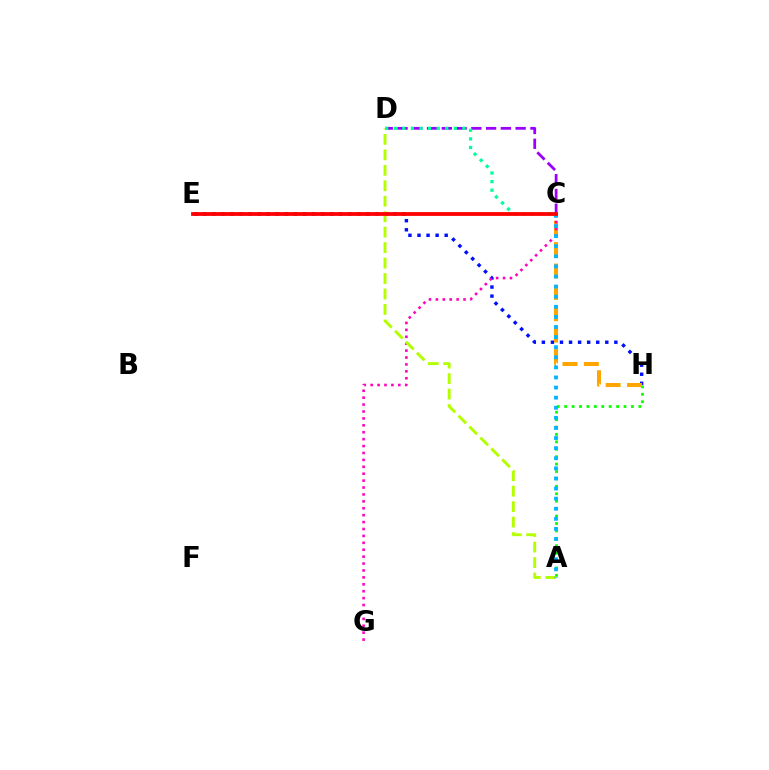{('E', 'H'): [{'color': '#0010ff', 'line_style': 'dotted', 'thickness': 2.46}], ('A', 'H'): [{'color': '#08ff00', 'line_style': 'dotted', 'thickness': 2.02}], ('C', 'D'): [{'color': '#9b00ff', 'line_style': 'dashed', 'thickness': 2.01}, {'color': '#00ff9d', 'line_style': 'dotted', 'thickness': 2.33}], ('C', 'H'): [{'color': '#ffa500', 'line_style': 'dashed', 'thickness': 2.91}], ('C', 'G'): [{'color': '#ff00bd', 'line_style': 'dotted', 'thickness': 1.88}], ('A', 'D'): [{'color': '#b3ff00', 'line_style': 'dashed', 'thickness': 2.1}], ('A', 'C'): [{'color': '#00b5ff', 'line_style': 'dotted', 'thickness': 2.74}], ('C', 'E'): [{'color': '#ff0000', 'line_style': 'solid', 'thickness': 2.72}]}